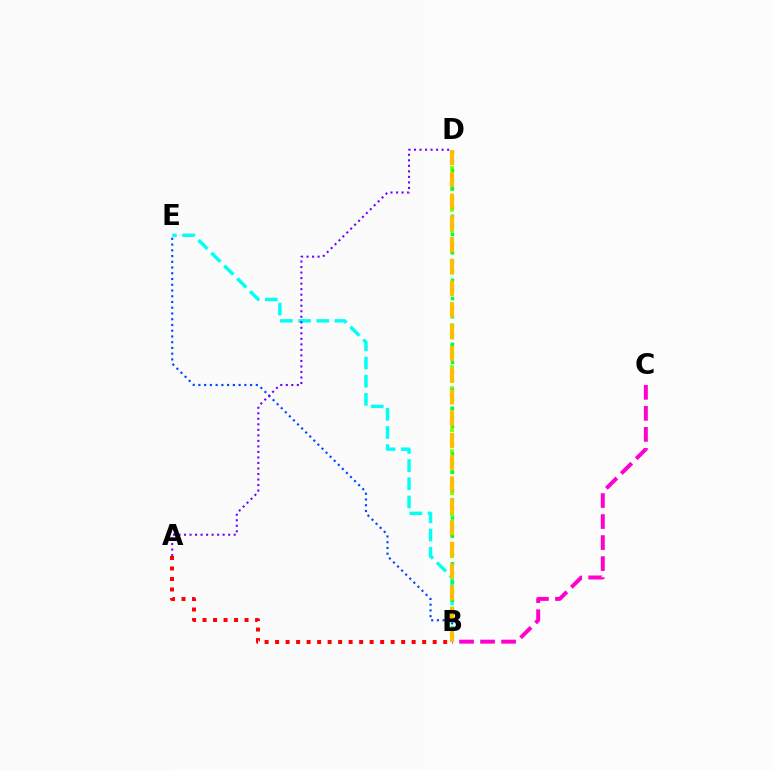{('B', 'E'): [{'color': '#00fff6', 'line_style': 'dashed', 'thickness': 2.47}, {'color': '#004bff', 'line_style': 'dotted', 'thickness': 1.56}], ('B', 'D'): [{'color': '#84ff00', 'line_style': 'dotted', 'thickness': 2.85}, {'color': '#00ff39', 'line_style': 'dotted', 'thickness': 2.48}, {'color': '#ffbd00', 'line_style': 'dashed', 'thickness': 2.96}], ('B', 'C'): [{'color': '#ff00cf', 'line_style': 'dashed', 'thickness': 2.86}], ('A', 'B'): [{'color': '#ff0000', 'line_style': 'dotted', 'thickness': 2.85}], ('A', 'D'): [{'color': '#7200ff', 'line_style': 'dotted', 'thickness': 1.5}]}